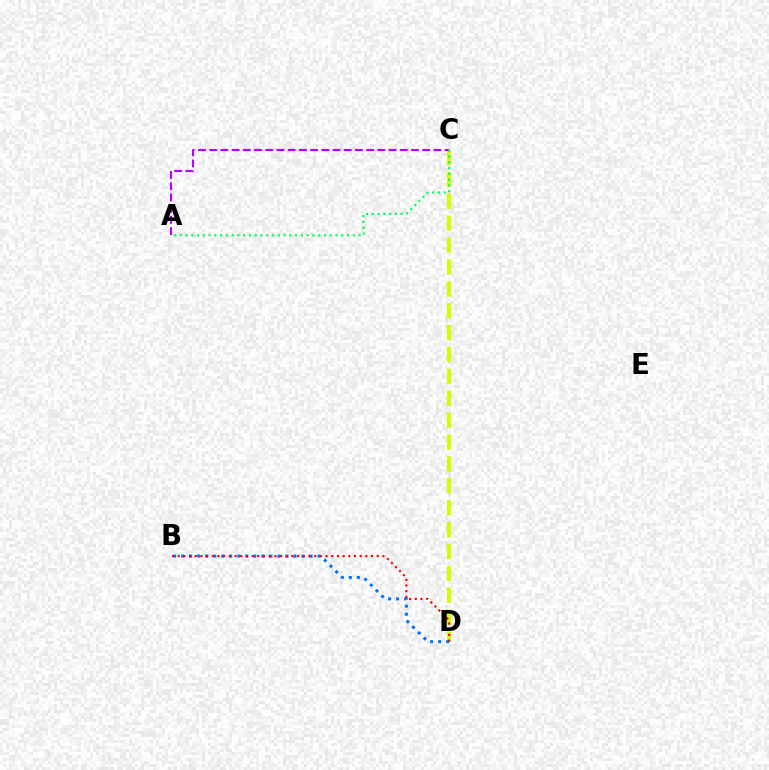{('C', 'D'): [{'color': '#d1ff00', 'line_style': 'dashed', 'thickness': 2.97}], ('B', 'D'): [{'color': '#0074ff', 'line_style': 'dotted', 'thickness': 2.18}, {'color': '#ff0000', 'line_style': 'dotted', 'thickness': 1.55}], ('A', 'C'): [{'color': '#b900ff', 'line_style': 'dashed', 'thickness': 1.52}, {'color': '#00ff5c', 'line_style': 'dotted', 'thickness': 1.57}]}